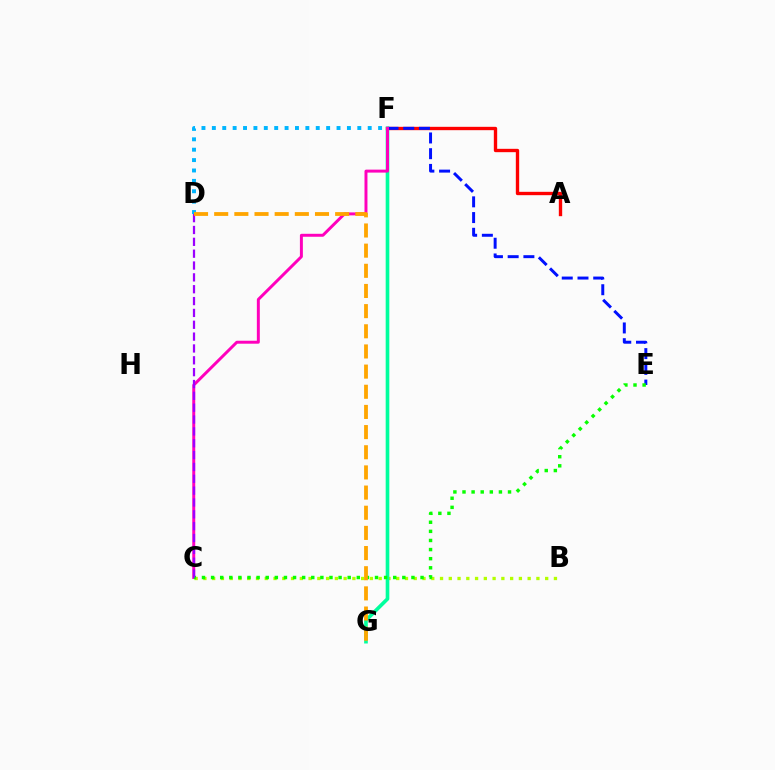{('A', 'F'): [{'color': '#ff0000', 'line_style': 'solid', 'thickness': 2.41}], ('B', 'C'): [{'color': '#b3ff00', 'line_style': 'dotted', 'thickness': 2.38}], ('D', 'F'): [{'color': '#00b5ff', 'line_style': 'dotted', 'thickness': 2.82}], ('F', 'G'): [{'color': '#00ff9d', 'line_style': 'solid', 'thickness': 2.62}], ('E', 'F'): [{'color': '#0010ff', 'line_style': 'dashed', 'thickness': 2.14}], ('C', 'F'): [{'color': '#ff00bd', 'line_style': 'solid', 'thickness': 2.13}], ('C', 'E'): [{'color': '#08ff00', 'line_style': 'dotted', 'thickness': 2.47}], ('C', 'D'): [{'color': '#9b00ff', 'line_style': 'dashed', 'thickness': 1.61}], ('D', 'G'): [{'color': '#ffa500', 'line_style': 'dashed', 'thickness': 2.74}]}